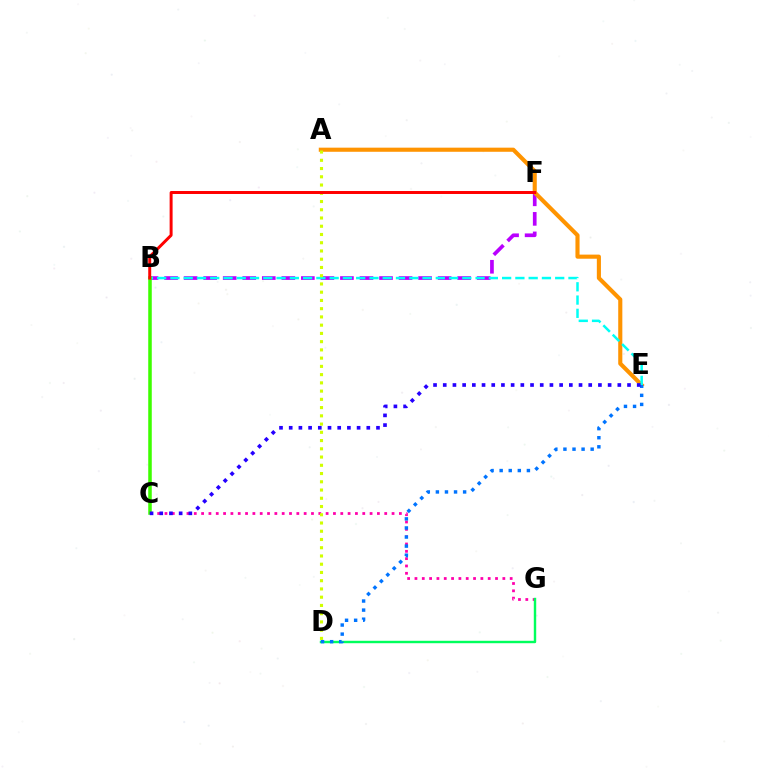{('B', 'F'): [{'color': '#b900ff', 'line_style': 'dashed', 'thickness': 2.65}, {'color': '#ff0000', 'line_style': 'solid', 'thickness': 2.14}], ('A', 'E'): [{'color': '#ff9400', 'line_style': 'solid', 'thickness': 2.96}], ('C', 'G'): [{'color': '#ff00ac', 'line_style': 'dotted', 'thickness': 1.99}], ('B', 'E'): [{'color': '#00fff6', 'line_style': 'dashed', 'thickness': 1.8}], ('B', 'C'): [{'color': '#3dff00', 'line_style': 'solid', 'thickness': 2.54}], ('D', 'G'): [{'color': '#00ff5c', 'line_style': 'solid', 'thickness': 1.74}], ('D', 'E'): [{'color': '#0074ff', 'line_style': 'dotted', 'thickness': 2.47}], ('A', 'D'): [{'color': '#d1ff00', 'line_style': 'dotted', 'thickness': 2.24}], ('C', 'E'): [{'color': '#2500ff', 'line_style': 'dotted', 'thickness': 2.64}]}